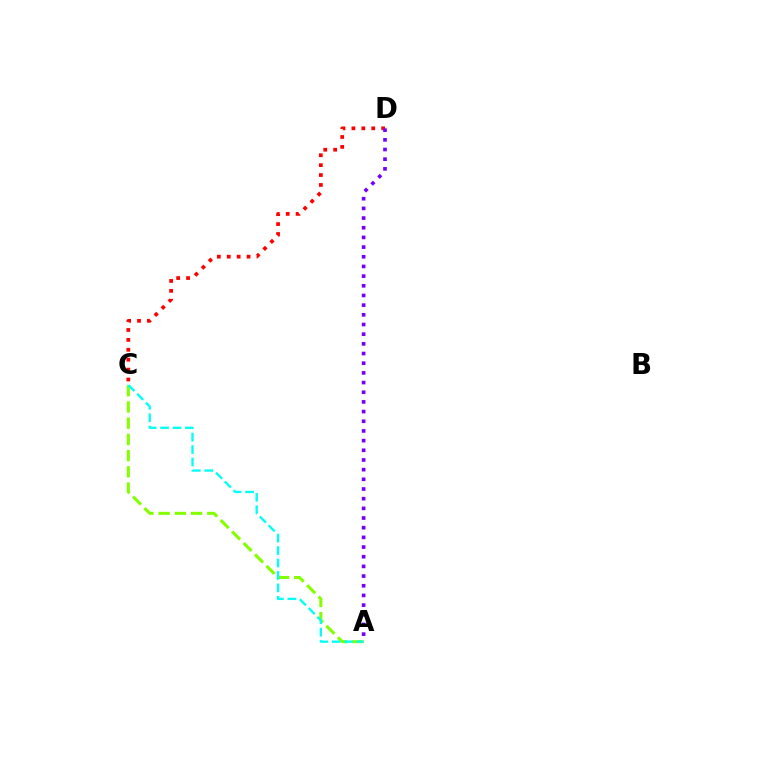{('A', 'C'): [{'color': '#84ff00', 'line_style': 'dashed', 'thickness': 2.2}, {'color': '#00fff6', 'line_style': 'dashed', 'thickness': 1.69}], ('C', 'D'): [{'color': '#ff0000', 'line_style': 'dotted', 'thickness': 2.69}], ('A', 'D'): [{'color': '#7200ff', 'line_style': 'dotted', 'thickness': 2.63}]}